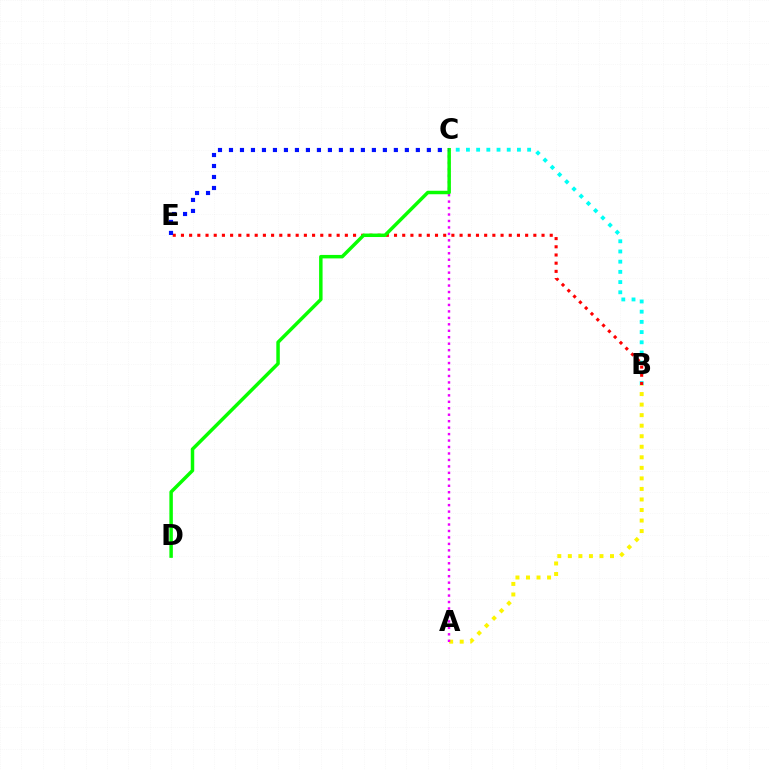{('B', 'C'): [{'color': '#00fff6', 'line_style': 'dotted', 'thickness': 2.77}], ('A', 'B'): [{'color': '#fcf500', 'line_style': 'dotted', 'thickness': 2.86}], ('B', 'E'): [{'color': '#ff0000', 'line_style': 'dotted', 'thickness': 2.23}], ('A', 'C'): [{'color': '#ee00ff', 'line_style': 'dotted', 'thickness': 1.75}], ('C', 'D'): [{'color': '#08ff00', 'line_style': 'solid', 'thickness': 2.5}], ('C', 'E'): [{'color': '#0010ff', 'line_style': 'dotted', 'thickness': 2.99}]}